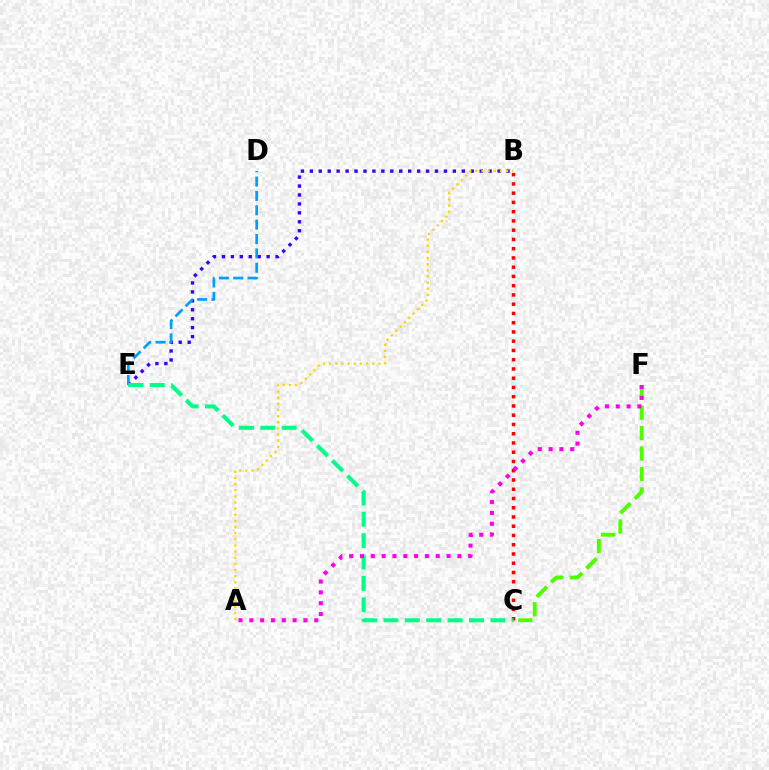{('C', 'F'): [{'color': '#4fff00', 'line_style': 'dashed', 'thickness': 2.78}], ('B', 'E'): [{'color': '#3700ff', 'line_style': 'dotted', 'thickness': 2.43}], ('B', 'C'): [{'color': '#ff0000', 'line_style': 'dotted', 'thickness': 2.51}], ('D', 'E'): [{'color': '#009eff', 'line_style': 'dashed', 'thickness': 1.95}], ('C', 'E'): [{'color': '#00ff86', 'line_style': 'dashed', 'thickness': 2.91}], ('A', 'F'): [{'color': '#ff00ed', 'line_style': 'dotted', 'thickness': 2.94}], ('A', 'B'): [{'color': '#ffd500', 'line_style': 'dotted', 'thickness': 1.67}]}